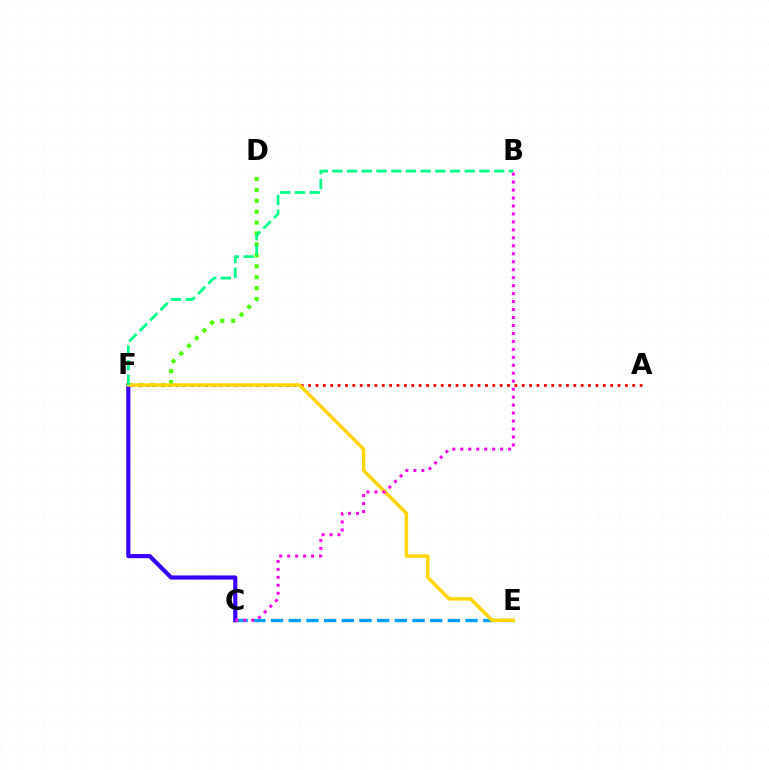{('D', 'F'): [{'color': '#4fff00', 'line_style': 'dotted', 'thickness': 2.97}], ('C', 'F'): [{'color': '#3700ff', 'line_style': 'solid', 'thickness': 2.97}], ('C', 'E'): [{'color': '#009eff', 'line_style': 'dashed', 'thickness': 2.4}], ('A', 'F'): [{'color': '#ff0000', 'line_style': 'dotted', 'thickness': 2.0}], ('E', 'F'): [{'color': '#ffd500', 'line_style': 'solid', 'thickness': 2.48}], ('B', 'F'): [{'color': '#00ff86', 'line_style': 'dashed', 'thickness': 2.0}], ('B', 'C'): [{'color': '#ff00ed', 'line_style': 'dotted', 'thickness': 2.16}]}